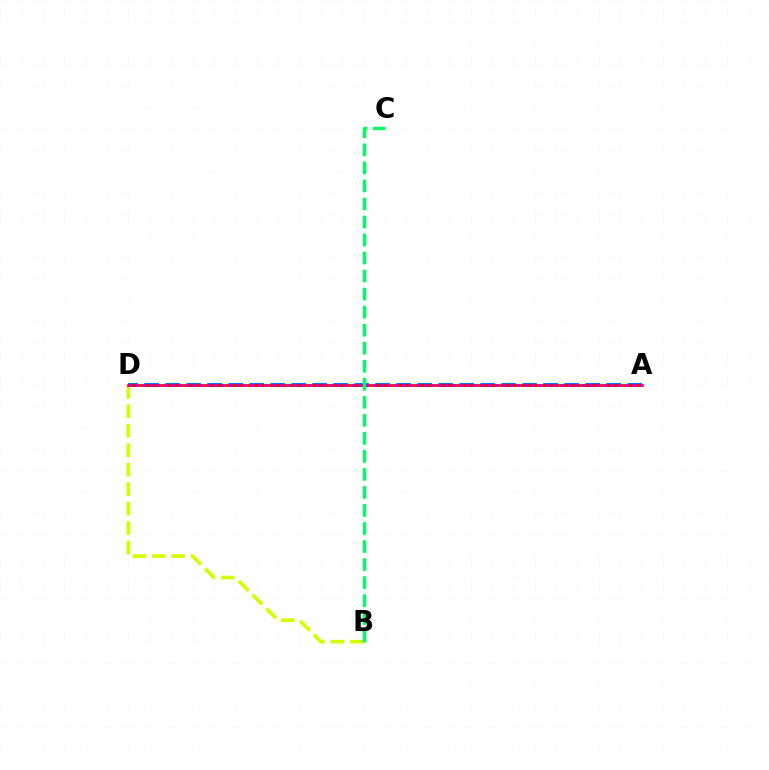{('A', 'D'): [{'color': '#0074ff', 'line_style': 'dashed', 'thickness': 2.85}, {'color': '#ff0000', 'line_style': 'solid', 'thickness': 1.9}, {'color': '#b900ff', 'line_style': 'dotted', 'thickness': 1.96}], ('B', 'D'): [{'color': '#d1ff00', 'line_style': 'dashed', 'thickness': 2.64}], ('B', 'C'): [{'color': '#00ff5c', 'line_style': 'dashed', 'thickness': 2.45}]}